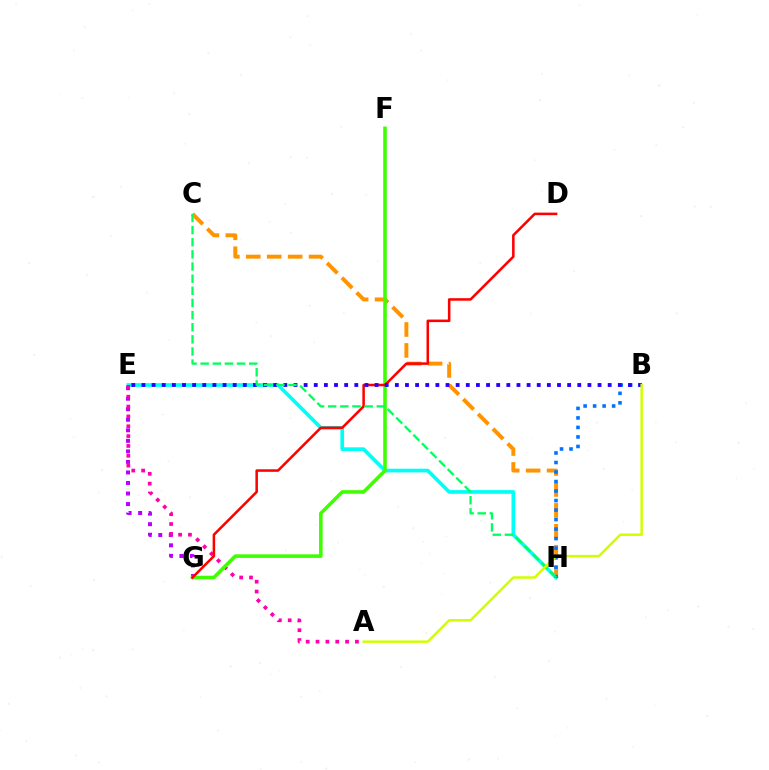{('C', 'H'): [{'color': '#ff9400', 'line_style': 'dashed', 'thickness': 2.84}, {'color': '#00ff5c', 'line_style': 'dashed', 'thickness': 1.65}], ('E', 'H'): [{'color': '#00fff6', 'line_style': 'solid', 'thickness': 2.66}], ('E', 'G'): [{'color': '#b900ff', 'line_style': 'dotted', 'thickness': 2.86}], ('A', 'E'): [{'color': '#ff00ac', 'line_style': 'dotted', 'thickness': 2.68}], ('F', 'G'): [{'color': '#3dff00', 'line_style': 'solid', 'thickness': 2.56}], ('B', 'H'): [{'color': '#0074ff', 'line_style': 'dotted', 'thickness': 2.58}], ('D', 'G'): [{'color': '#ff0000', 'line_style': 'solid', 'thickness': 1.83}], ('B', 'E'): [{'color': '#2500ff', 'line_style': 'dotted', 'thickness': 2.75}], ('A', 'B'): [{'color': '#d1ff00', 'line_style': 'solid', 'thickness': 1.79}]}